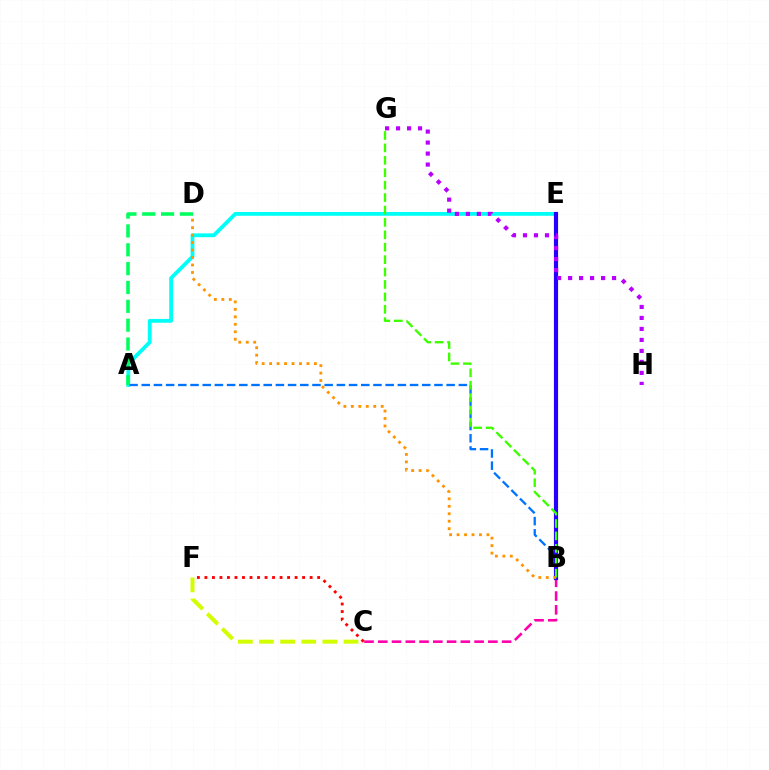{('A', 'E'): [{'color': '#00fff6', 'line_style': 'solid', 'thickness': 2.75}], ('B', 'C'): [{'color': '#ff00ac', 'line_style': 'dashed', 'thickness': 1.87}], ('A', 'B'): [{'color': '#0074ff', 'line_style': 'dashed', 'thickness': 1.66}], ('C', 'F'): [{'color': '#d1ff00', 'line_style': 'dashed', 'thickness': 2.87}, {'color': '#ff0000', 'line_style': 'dotted', 'thickness': 2.04}], ('B', 'E'): [{'color': '#2500ff', 'line_style': 'solid', 'thickness': 3.0}], ('B', 'D'): [{'color': '#ff9400', 'line_style': 'dotted', 'thickness': 2.03}], ('A', 'D'): [{'color': '#00ff5c', 'line_style': 'dashed', 'thickness': 2.56}], ('G', 'H'): [{'color': '#b900ff', 'line_style': 'dotted', 'thickness': 2.99}], ('B', 'G'): [{'color': '#3dff00', 'line_style': 'dashed', 'thickness': 1.69}]}